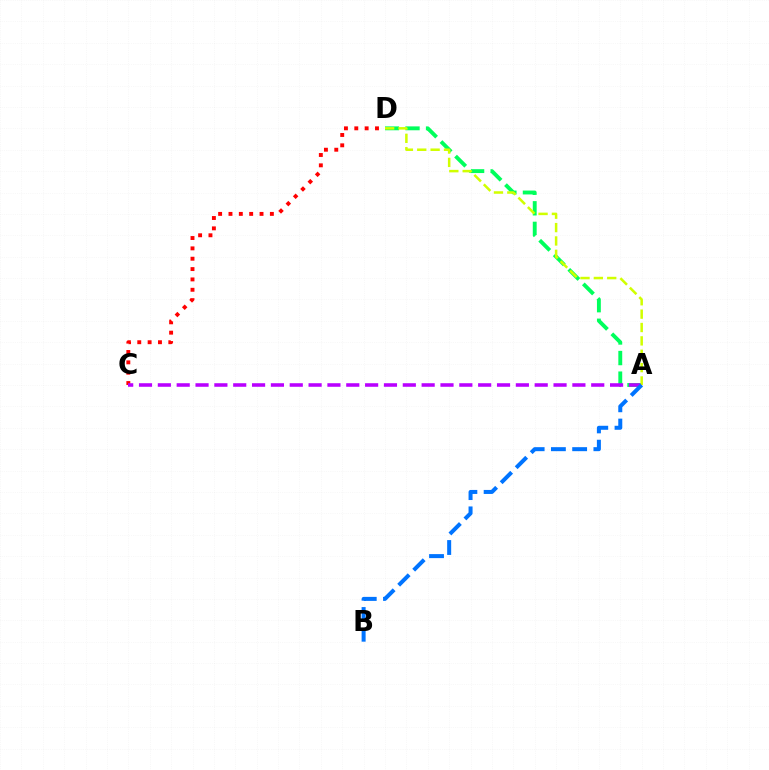{('C', 'D'): [{'color': '#ff0000', 'line_style': 'dotted', 'thickness': 2.81}], ('A', 'D'): [{'color': '#00ff5c', 'line_style': 'dashed', 'thickness': 2.8}, {'color': '#d1ff00', 'line_style': 'dashed', 'thickness': 1.82}], ('A', 'C'): [{'color': '#b900ff', 'line_style': 'dashed', 'thickness': 2.56}], ('A', 'B'): [{'color': '#0074ff', 'line_style': 'dashed', 'thickness': 2.89}]}